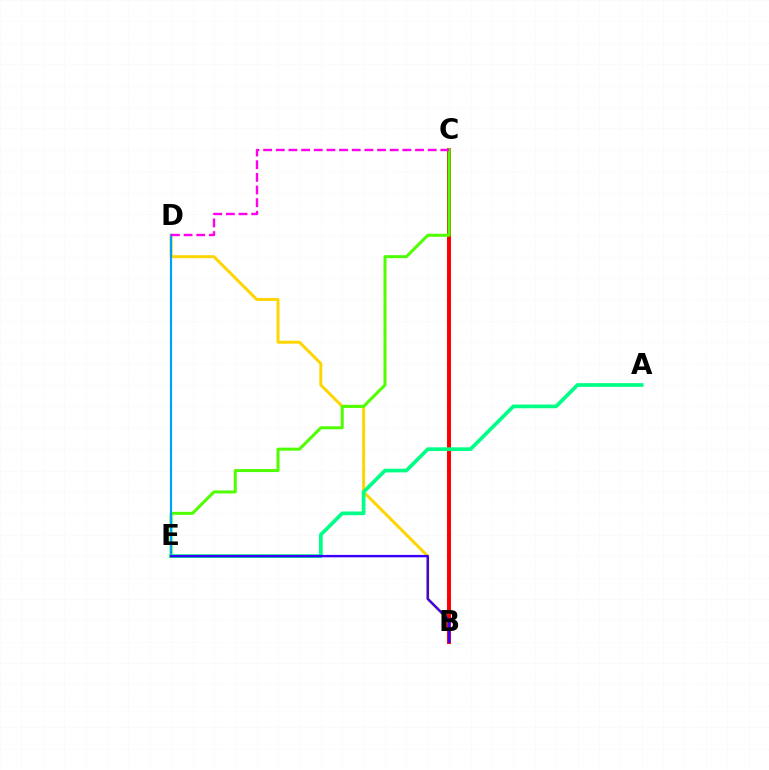{('B', 'D'): [{'color': '#ffd500', 'line_style': 'solid', 'thickness': 2.14}], ('B', 'C'): [{'color': '#ff0000', 'line_style': 'solid', 'thickness': 2.85}], ('C', 'E'): [{'color': '#4fff00', 'line_style': 'solid', 'thickness': 2.17}], ('D', 'E'): [{'color': '#009eff', 'line_style': 'solid', 'thickness': 1.57}], ('A', 'E'): [{'color': '#00ff86', 'line_style': 'solid', 'thickness': 2.67}], ('C', 'D'): [{'color': '#ff00ed', 'line_style': 'dashed', 'thickness': 1.72}], ('B', 'E'): [{'color': '#3700ff', 'line_style': 'solid', 'thickness': 1.73}]}